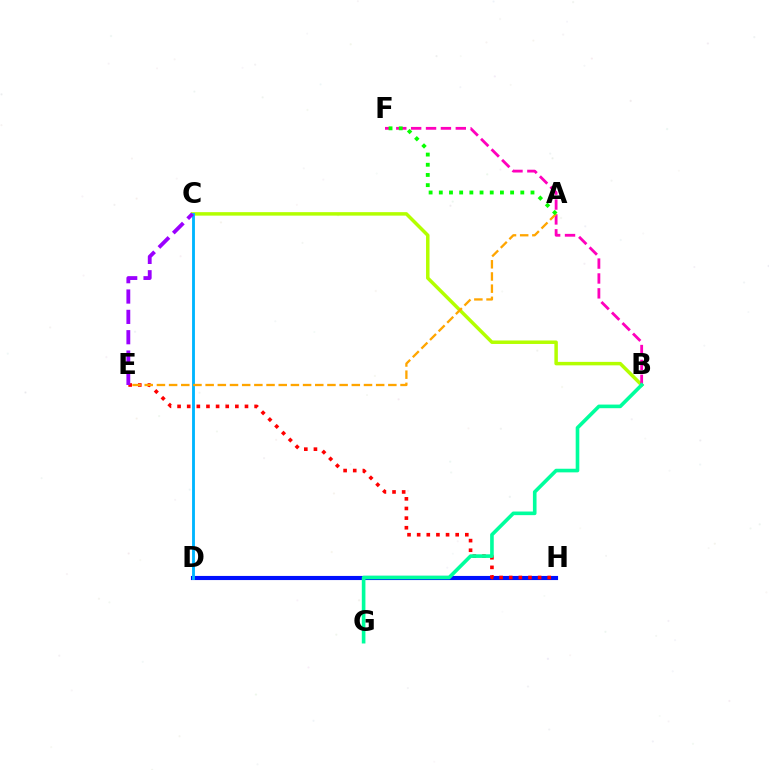{('B', 'C'): [{'color': '#b3ff00', 'line_style': 'solid', 'thickness': 2.51}], ('D', 'H'): [{'color': '#0010ff', 'line_style': 'solid', 'thickness': 2.96}], ('C', 'D'): [{'color': '#00b5ff', 'line_style': 'solid', 'thickness': 2.06}], ('B', 'F'): [{'color': '#ff00bd', 'line_style': 'dashed', 'thickness': 2.02}], ('E', 'H'): [{'color': '#ff0000', 'line_style': 'dotted', 'thickness': 2.62}], ('A', 'E'): [{'color': '#ffa500', 'line_style': 'dashed', 'thickness': 1.65}], ('C', 'E'): [{'color': '#9b00ff', 'line_style': 'dashed', 'thickness': 2.76}], ('A', 'F'): [{'color': '#08ff00', 'line_style': 'dotted', 'thickness': 2.77}], ('B', 'G'): [{'color': '#00ff9d', 'line_style': 'solid', 'thickness': 2.61}]}